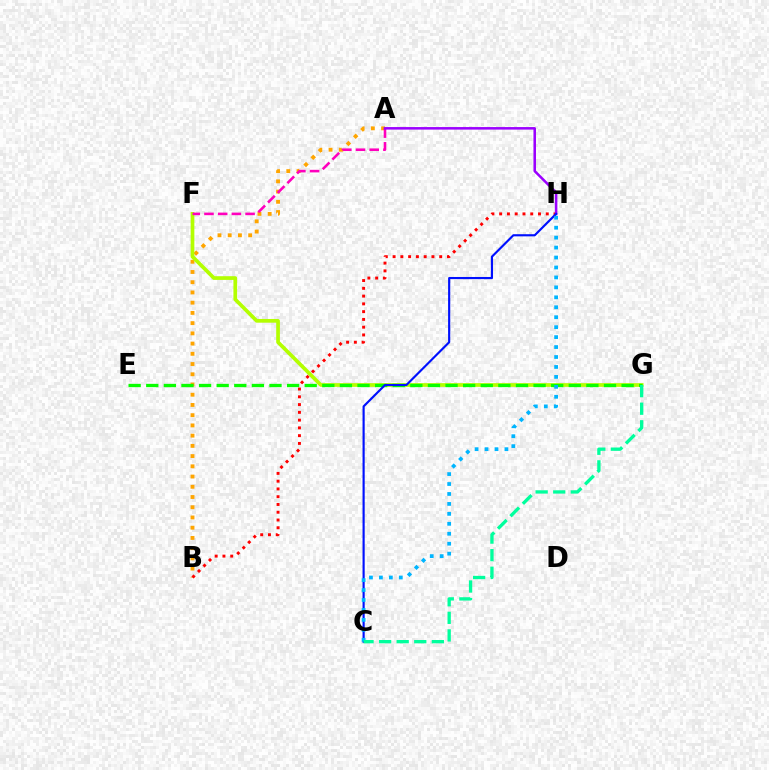{('A', 'B'): [{'color': '#ffa500', 'line_style': 'dotted', 'thickness': 2.78}], ('F', 'G'): [{'color': '#b3ff00', 'line_style': 'solid', 'thickness': 2.67}], ('E', 'G'): [{'color': '#08ff00', 'line_style': 'dashed', 'thickness': 2.39}], ('B', 'H'): [{'color': '#ff0000', 'line_style': 'dotted', 'thickness': 2.11}], ('A', 'F'): [{'color': '#ff00bd', 'line_style': 'dashed', 'thickness': 1.86}], ('A', 'H'): [{'color': '#9b00ff', 'line_style': 'solid', 'thickness': 1.83}], ('C', 'H'): [{'color': '#0010ff', 'line_style': 'solid', 'thickness': 1.55}, {'color': '#00b5ff', 'line_style': 'dotted', 'thickness': 2.7}], ('C', 'G'): [{'color': '#00ff9d', 'line_style': 'dashed', 'thickness': 2.39}]}